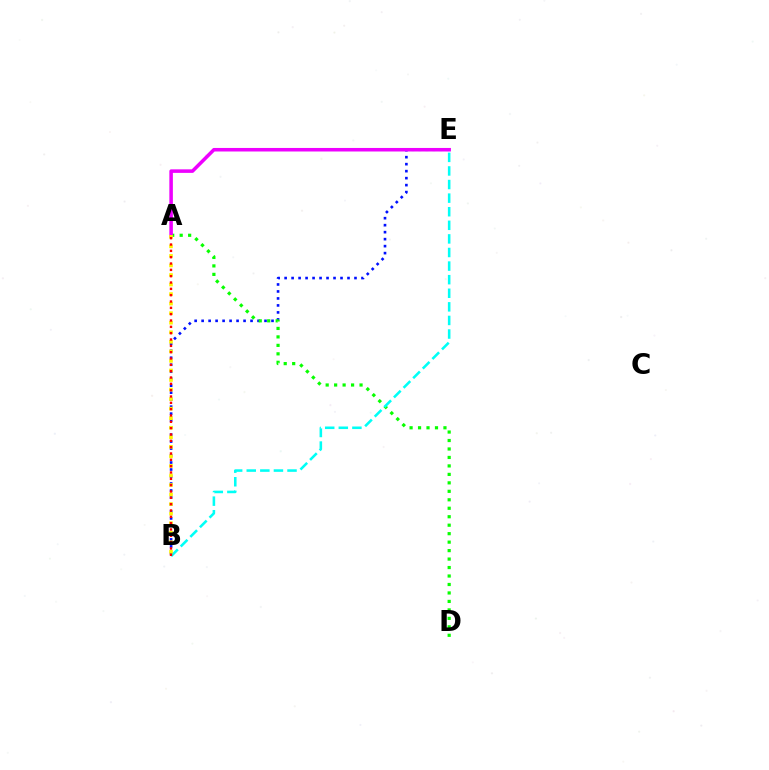{('B', 'E'): [{'color': '#0010ff', 'line_style': 'dotted', 'thickness': 1.9}, {'color': '#00fff6', 'line_style': 'dashed', 'thickness': 1.85}], ('A', 'D'): [{'color': '#08ff00', 'line_style': 'dotted', 'thickness': 2.3}], ('A', 'E'): [{'color': '#ee00ff', 'line_style': 'solid', 'thickness': 2.55}], ('A', 'B'): [{'color': '#fcf500', 'line_style': 'dotted', 'thickness': 2.59}, {'color': '#ff0000', 'line_style': 'dotted', 'thickness': 1.72}]}